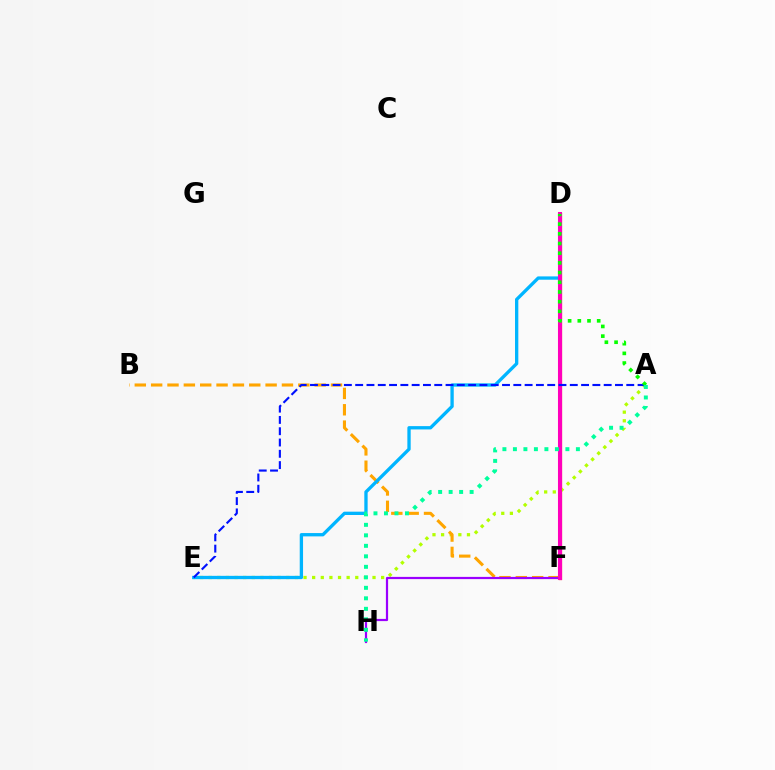{('D', 'F'): [{'color': '#ff0000', 'line_style': 'solid', 'thickness': 2.31}, {'color': '#ff00bd', 'line_style': 'solid', 'thickness': 2.93}], ('A', 'E'): [{'color': '#b3ff00', 'line_style': 'dotted', 'thickness': 2.34}, {'color': '#0010ff', 'line_style': 'dashed', 'thickness': 1.53}], ('B', 'F'): [{'color': '#ffa500', 'line_style': 'dashed', 'thickness': 2.22}], ('F', 'H'): [{'color': '#9b00ff', 'line_style': 'solid', 'thickness': 1.59}], ('D', 'E'): [{'color': '#00b5ff', 'line_style': 'solid', 'thickness': 2.39}], ('A', 'D'): [{'color': '#08ff00', 'line_style': 'dotted', 'thickness': 2.63}], ('A', 'H'): [{'color': '#00ff9d', 'line_style': 'dotted', 'thickness': 2.85}]}